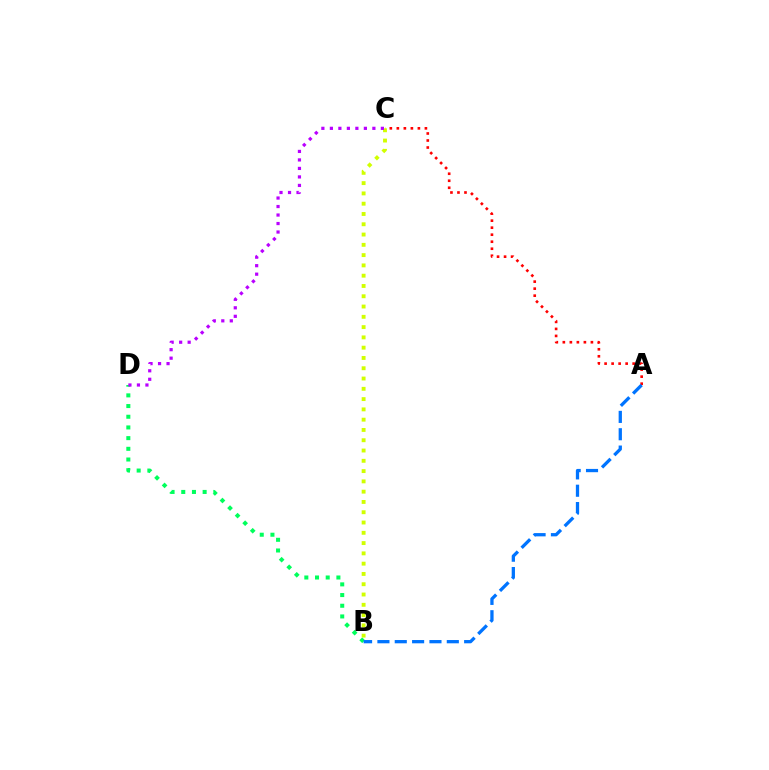{('B', 'D'): [{'color': '#00ff5c', 'line_style': 'dotted', 'thickness': 2.9}], ('B', 'C'): [{'color': '#d1ff00', 'line_style': 'dotted', 'thickness': 2.79}], ('C', 'D'): [{'color': '#b900ff', 'line_style': 'dotted', 'thickness': 2.31}], ('A', 'C'): [{'color': '#ff0000', 'line_style': 'dotted', 'thickness': 1.91}], ('A', 'B'): [{'color': '#0074ff', 'line_style': 'dashed', 'thickness': 2.36}]}